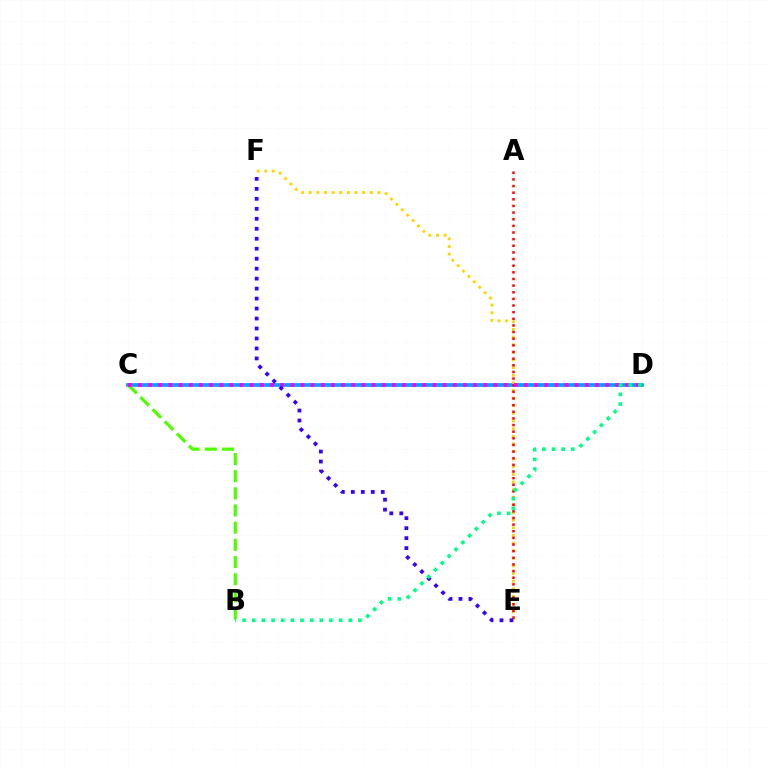{('C', 'D'): [{'color': '#009eff', 'line_style': 'solid', 'thickness': 2.66}, {'color': '#ff00ed', 'line_style': 'dotted', 'thickness': 2.76}], ('E', 'F'): [{'color': '#ffd500', 'line_style': 'dotted', 'thickness': 2.07}, {'color': '#3700ff', 'line_style': 'dotted', 'thickness': 2.71}], ('A', 'E'): [{'color': '#ff0000', 'line_style': 'dotted', 'thickness': 1.8}], ('B', 'C'): [{'color': '#4fff00', 'line_style': 'dashed', 'thickness': 2.33}], ('B', 'D'): [{'color': '#00ff86', 'line_style': 'dotted', 'thickness': 2.62}]}